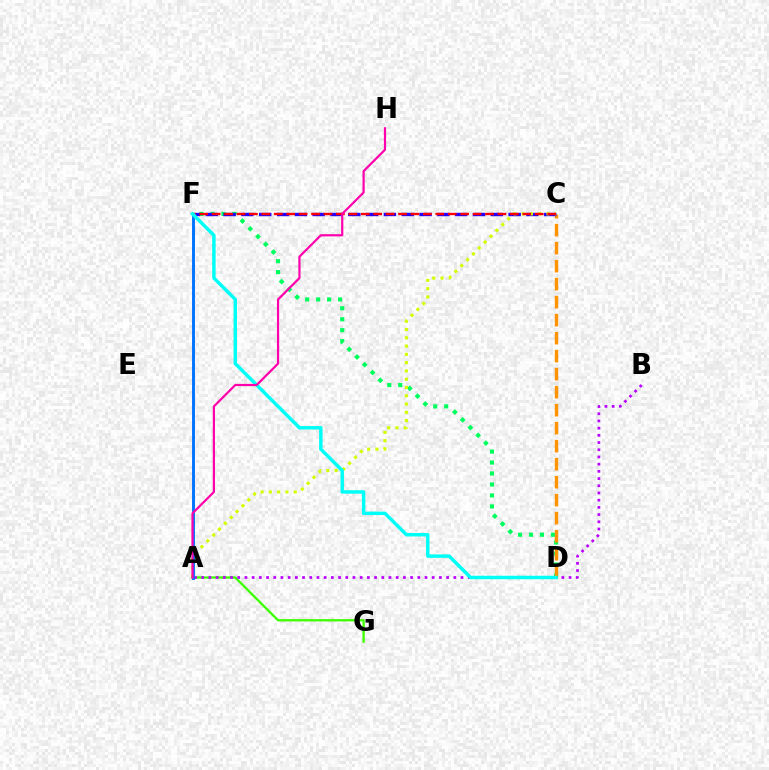{('D', 'F'): [{'color': '#00ff5c', 'line_style': 'dotted', 'thickness': 2.98}, {'color': '#00fff6', 'line_style': 'solid', 'thickness': 2.49}], ('C', 'D'): [{'color': '#ff9400', 'line_style': 'dashed', 'thickness': 2.45}], ('C', 'F'): [{'color': '#2500ff', 'line_style': 'dashed', 'thickness': 2.42}, {'color': '#ff0000', 'line_style': 'dashed', 'thickness': 1.69}], ('A', 'C'): [{'color': '#d1ff00', 'line_style': 'dotted', 'thickness': 2.25}], ('A', 'G'): [{'color': '#3dff00', 'line_style': 'solid', 'thickness': 1.66}], ('A', 'B'): [{'color': '#b900ff', 'line_style': 'dotted', 'thickness': 1.96}], ('A', 'F'): [{'color': '#0074ff', 'line_style': 'solid', 'thickness': 2.1}], ('A', 'H'): [{'color': '#ff00ac', 'line_style': 'solid', 'thickness': 1.59}]}